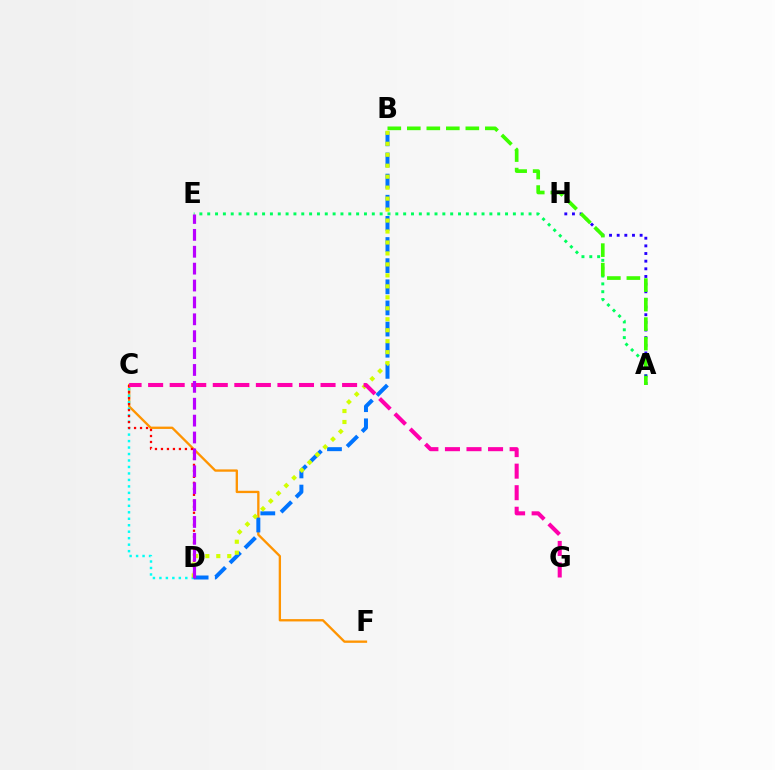{('A', 'E'): [{'color': '#00ff5c', 'line_style': 'dotted', 'thickness': 2.13}], ('A', 'H'): [{'color': '#2500ff', 'line_style': 'dotted', 'thickness': 2.08}], ('C', 'F'): [{'color': '#ff9400', 'line_style': 'solid', 'thickness': 1.67}], ('C', 'D'): [{'color': '#00fff6', 'line_style': 'dotted', 'thickness': 1.76}, {'color': '#ff0000', 'line_style': 'dotted', 'thickness': 1.63}], ('B', 'D'): [{'color': '#0074ff', 'line_style': 'dashed', 'thickness': 2.87}, {'color': '#d1ff00', 'line_style': 'dotted', 'thickness': 2.98}], ('C', 'G'): [{'color': '#ff00ac', 'line_style': 'dashed', 'thickness': 2.93}], ('A', 'B'): [{'color': '#3dff00', 'line_style': 'dashed', 'thickness': 2.65}], ('D', 'E'): [{'color': '#b900ff', 'line_style': 'dashed', 'thickness': 2.29}]}